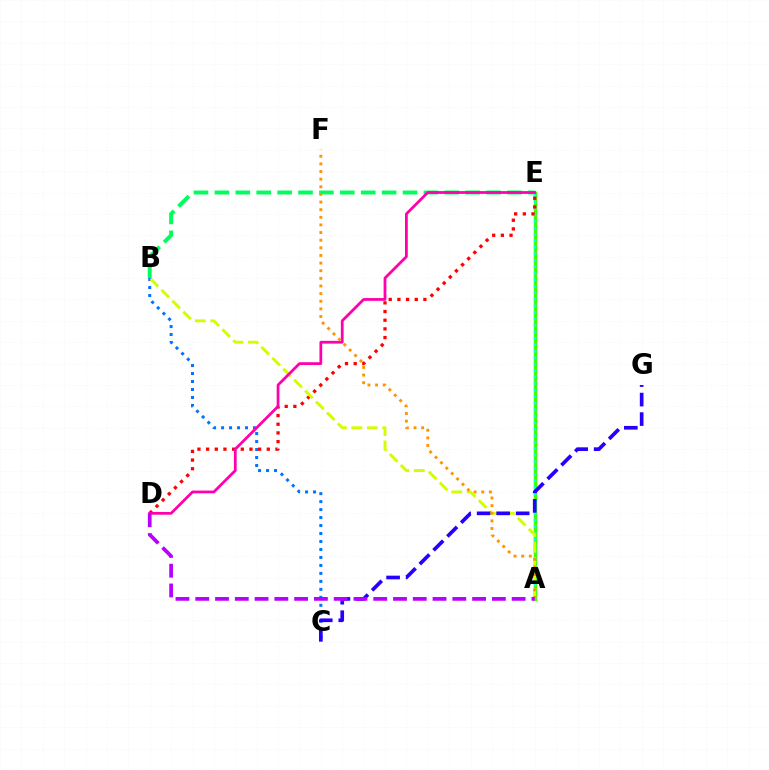{('B', 'E'): [{'color': '#00ff5c', 'line_style': 'dashed', 'thickness': 2.84}], ('A', 'E'): [{'color': '#3dff00', 'line_style': 'solid', 'thickness': 2.49}, {'color': '#00fff6', 'line_style': 'dotted', 'thickness': 1.76}], ('B', 'C'): [{'color': '#0074ff', 'line_style': 'dotted', 'thickness': 2.17}], ('D', 'E'): [{'color': '#ff0000', 'line_style': 'dotted', 'thickness': 2.36}, {'color': '#ff00ac', 'line_style': 'solid', 'thickness': 1.99}], ('A', 'B'): [{'color': '#d1ff00', 'line_style': 'dashed', 'thickness': 2.1}], ('C', 'G'): [{'color': '#2500ff', 'line_style': 'dashed', 'thickness': 2.65}], ('A', 'F'): [{'color': '#ff9400', 'line_style': 'dotted', 'thickness': 2.07}], ('A', 'D'): [{'color': '#b900ff', 'line_style': 'dashed', 'thickness': 2.69}]}